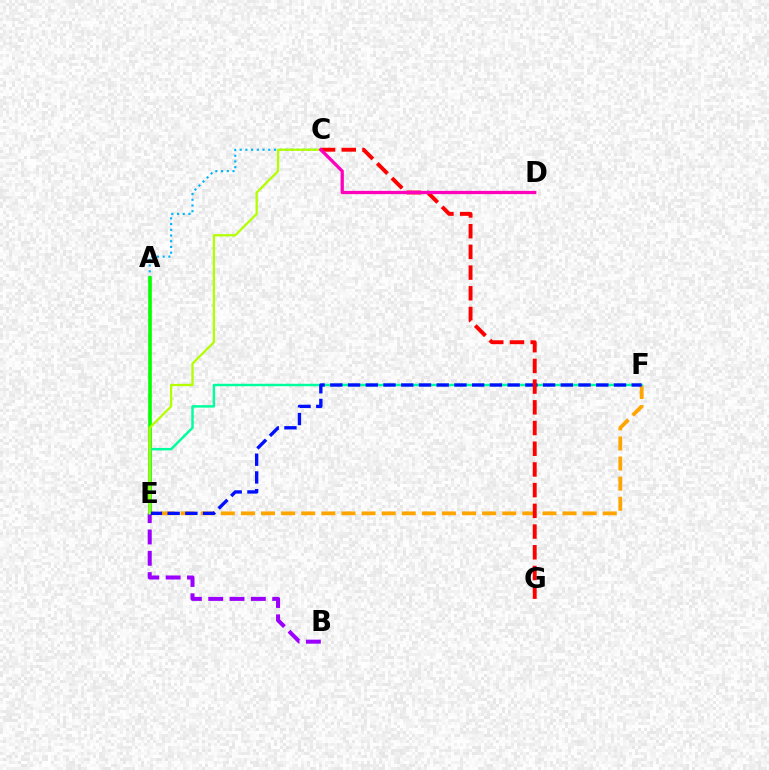{('E', 'F'): [{'color': '#ffa500', 'line_style': 'dashed', 'thickness': 2.73}, {'color': '#00ff9d', 'line_style': 'solid', 'thickness': 1.76}, {'color': '#0010ff', 'line_style': 'dashed', 'thickness': 2.41}], ('A', 'C'): [{'color': '#00b5ff', 'line_style': 'dotted', 'thickness': 1.55}], ('A', 'E'): [{'color': '#08ff00', 'line_style': 'solid', 'thickness': 2.61}], ('B', 'E'): [{'color': '#9b00ff', 'line_style': 'dashed', 'thickness': 2.9}], ('C', 'G'): [{'color': '#ff0000', 'line_style': 'dashed', 'thickness': 2.81}], ('C', 'E'): [{'color': '#b3ff00', 'line_style': 'solid', 'thickness': 1.64}], ('C', 'D'): [{'color': '#ff00bd', 'line_style': 'solid', 'thickness': 2.35}]}